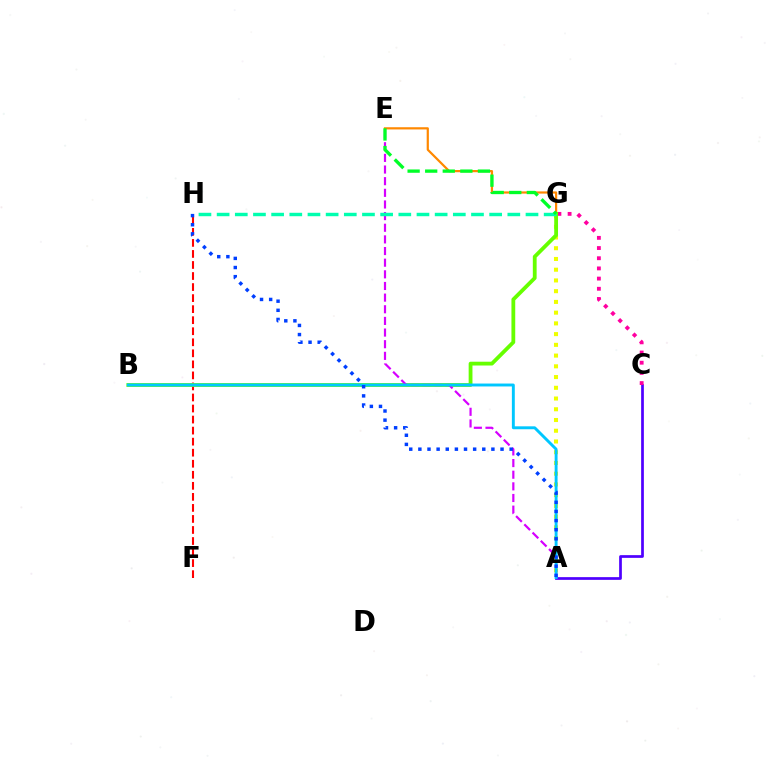{('F', 'H'): [{'color': '#ff0000', 'line_style': 'dashed', 'thickness': 1.5}], ('E', 'G'): [{'color': '#ff8800', 'line_style': 'solid', 'thickness': 1.59}, {'color': '#00ff27', 'line_style': 'dashed', 'thickness': 2.39}], ('A', 'G'): [{'color': '#eeff00', 'line_style': 'dotted', 'thickness': 2.92}], ('A', 'C'): [{'color': '#4f00ff', 'line_style': 'solid', 'thickness': 1.96}], ('C', 'G'): [{'color': '#ff00a0', 'line_style': 'dotted', 'thickness': 2.77}], ('B', 'G'): [{'color': '#66ff00', 'line_style': 'solid', 'thickness': 2.74}], ('A', 'E'): [{'color': '#d600ff', 'line_style': 'dashed', 'thickness': 1.58}], ('A', 'B'): [{'color': '#00c7ff', 'line_style': 'solid', 'thickness': 2.1}], ('A', 'H'): [{'color': '#003fff', 'line_style': 'dotted', 'thickness': 2.48}], ('G', 'H'): [{'color': '#00ffaf', 'line_style': 'dashed', 'thickness': 2.47}]}